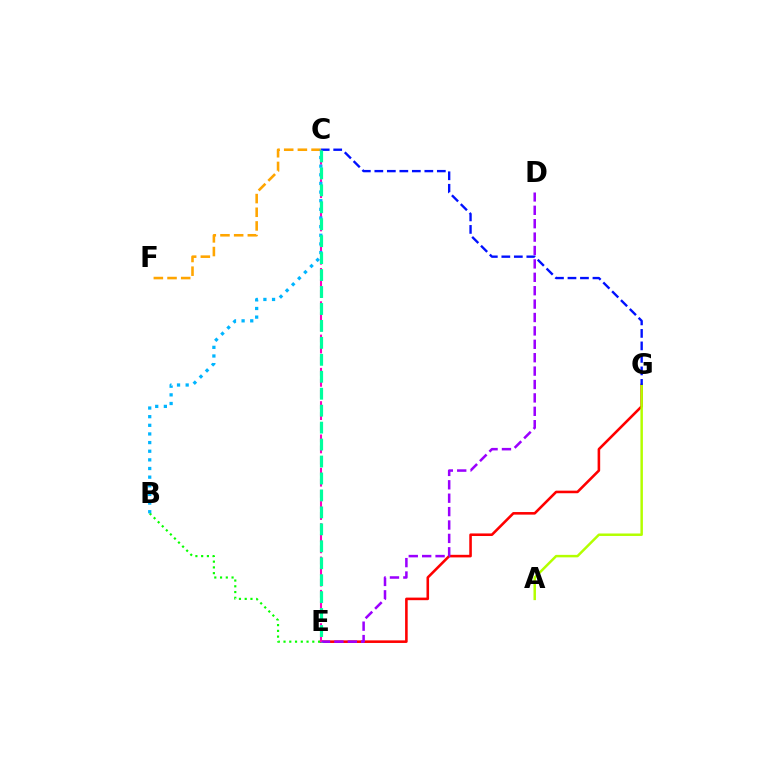{('E', 'G'): [{'color': '#ff0000', 'line_style': 'solid', 'thickness': 1.86}], ('A', 'G'): [{'color': '#b3ff00', 'line_style': 'solid', 'thickness': 1.78}], ('B', 'E'): [{'color': '#08ff00', 'line_style': 'dotted', 'thickness': 1.56}], ('C', 'G'): [{'color': '#0010ff', 'line_style': 'dashed', 'thickness': 1.7}], ('D', 'E'): [{'color': '#9b00ff', 'line_style': 'dashed', 'thickness': 1.82}], ('C', 'E'): [{'color': '#ff00bd', 'line_style': 'dashed', 'thickness': 1.51}, {'color': '#00ff9d', 'line_style': 'dashed', 'thickness': 2.3}], ('C', 'F'): [{'color': '#ffa500', 'line_style': 'dashed', 'thickness': 1.86}], ('B', 'C'): [{'color': '#00b5ff', 'line_style': 'dotted', 'thickness': 2.35}]}